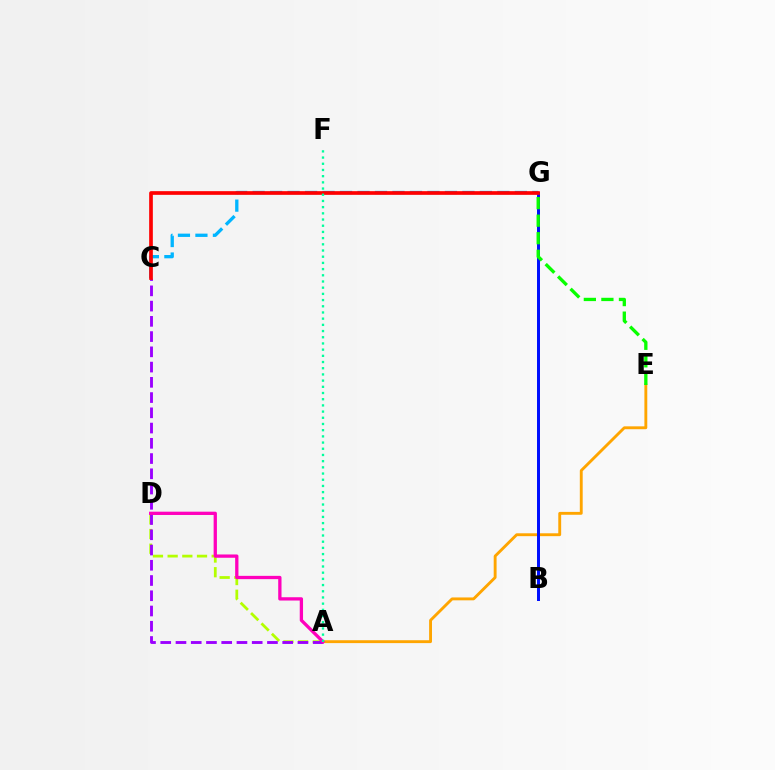{('A', 'E'): [{'color': '#ffa500', 'line_style': 'solid', 'thickness': 2.07}], ('B', 'G'): [{'color': '#0010ff', 'line_style': 'solid', 'thickness': 2.15}], ('A', 'D'): [{'color': '#b3ff00', 'line_style': 'dashed', 'thickness': 1.99}, {'color': '#ff00bd', 'line_style': 'solid', 'thickness': 2.37}], ('A', 'C'): [{'color': '#9b00ff', 'line_style': 'dashed', 'thickness': 2.07}], ('E', 'G'): [{'color': '#08ff00', 'line_style': 'dashed', 'thickness': 2.38}], ('C', 'G'): [{'color': '#00b5ff', 'line_style': 'dashed', 'thickness': 2.37}, {'color': '#ff0000', 'line_style': 'solid', 'thickness': 2.65}], ('A', 'F'): [{'color': '#00ff9d', 'line_style': 'dotted', 'thickness': 1.68}]}